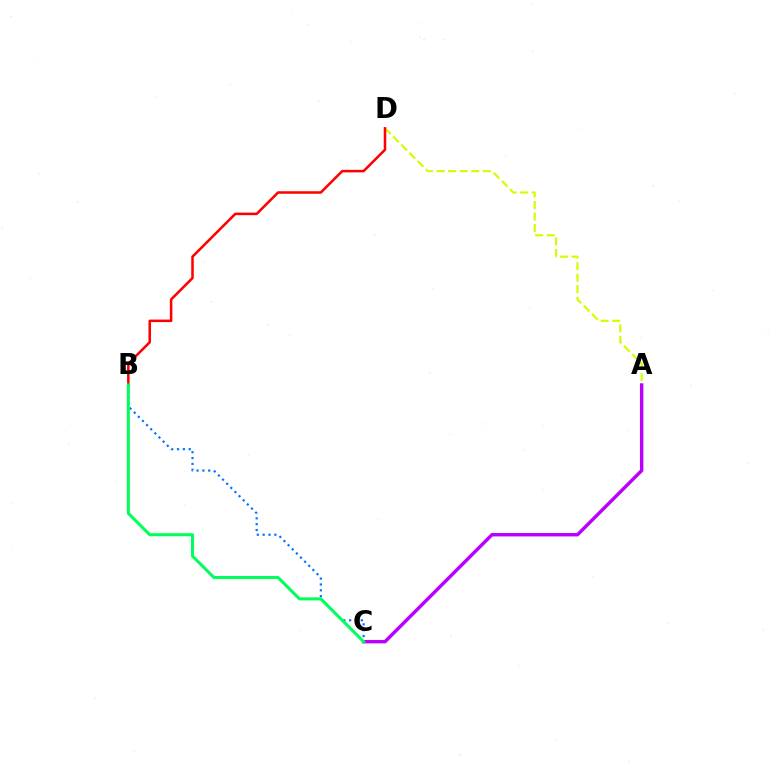{('A', 'D'): [{'color': '#d1ff00', 'line_style': 'dashed', 'thickness': 1.57}], ('B', 'D'): [{'color': '#ff0000', 'line_style': 'solid', 'thickness': 1.82}], ('A', 'C'): [{'color': '#b900ff', 'line_style': 'solid', 'thickness': 2.46}], ('B', 'C'): [{'color': '#0074ff', 'line_style': 'dotted', 'thickness': 1.59}, {'color': '#00ff5c', 'line_style': 'solid', 'thickness': 2.18}]}